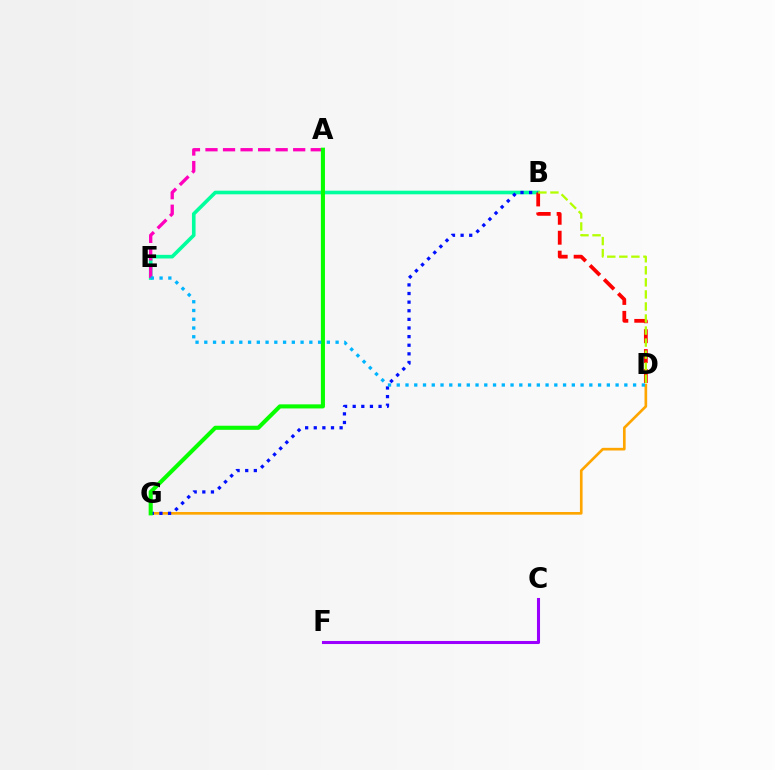{('B', 'E'): [{'color': '#00ff9d', 'line_style': 'solid', 'thickness': 2.61}], ('D', 'G'): [{'color': '#ffa500', 'line_style': 'solid', 'thickness': 1.91}], ('A', 'E'): [{'color': '#ff00bd', 'line_style': 'dashed', 'thickness': 2.38}], ('B', 'G'): [{'color': '#0010ff', 'line_style': 'dotted', 'thickness': 2.34}], ('C', 'F'): [{'color': '#9b00ff', 'line_style': 'solid', 'thickness': 2.21}], ('B', 'D'): [{'color': '#ff0000', 'line_style': 'dashed', 'thickness': 2.71}, {'color': '#b3ff00', 'line_style': 'dashed', 'thickness': 1.64}], ('A', 'G'): [{'color': '#08ff00', 'line_style': 'solid', 'thickness': 2.94}], ('D', 'E'): [{'color': '#00b5ff', 'line_style': 'dotted', 'thickness': 2.38}]}